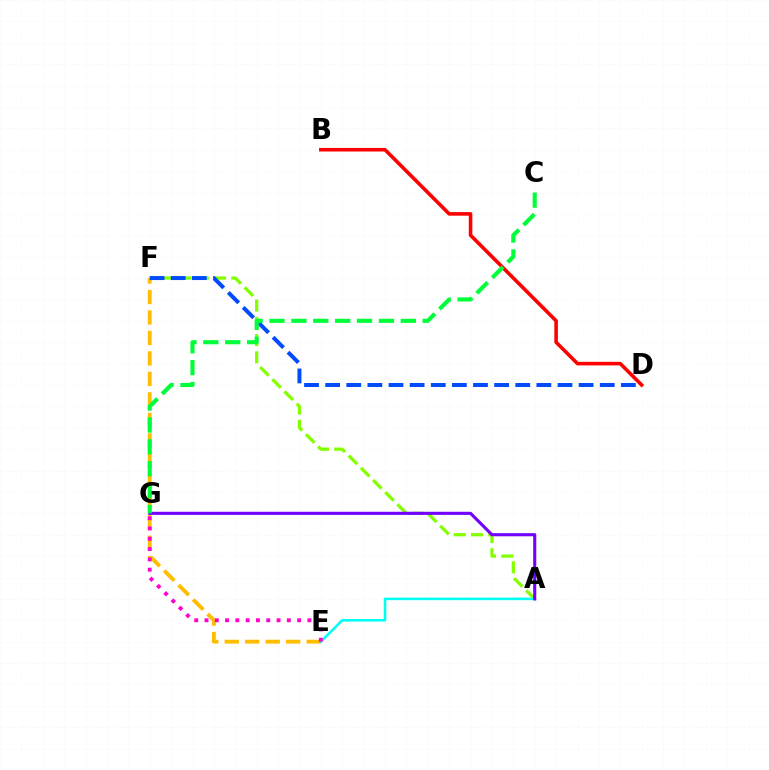{('A', 'F'): [{'color': '#84ff00', 'line_style': 'dashed', 'thickness': 2.34}], ('B', 'D'): [{'color': '#ff0000', 'line_style': 'solid', 'thickness': 2.58}], ('E', 'F'): [{'color': '#ffbd00', 'line_style': 'dashed', 'thickness': 2.78}], ('A', 'E'): [{'color': '#00fff6', 'line_style': 'solid', 'thickness': 1.84}], ('A', 'G'): [{'color': '#7200ff', 'line_style': 'solid', 'thickness': 2.24}], ('D', 'F'): [{'color': '#004bff', 'line_style': 'dashed', 'thickness': 2.87}], ('E', 'G'): [{'color': '#ff00cf', 'line_style': 'dotted', 'thickness': 2.8}], ('C', 'G'): [{'color': '#00ff39', 'line_style': 'dashed', 'thickness': 2.97}]}